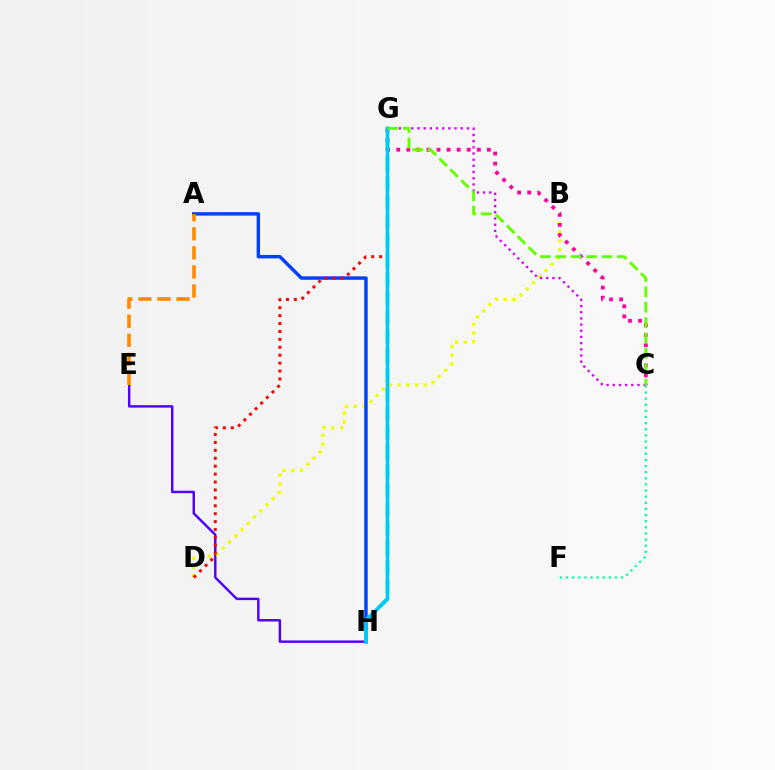{('E', 'H'): [{'color': '#4f00ff', 'line_style': 'solid', 'thickness': 1.75}], ('B', 'D'): [{'color': '#eeff00', 'line_style': 'dotted', 'thickness': 2.38}], ('C', 'G'): [{'color': '#ff00a0', 'line_style': 'dotted', 'thickness': 2.74}, {'color': '#d600ff', 'line_style': 'dotted', 'thickness': 1.68}, {'color': '#66ff00', 'line_style': 'dashed', 'thickness': 2.09}], ('A', 'H'): [{'color': '#003fff', 'line_style': 'solid', 'thickness': 2.47}], ('D', 'G'): [{'color': '#ff0000', 'line_style': 'dotted', 'thickness': 2.15}], ('G', 'H'): [{'color': '#00ff27', 'line_style': 'dashed', 'thickness': 2.61}, {'color': '#00c7ff', 'line_style': 'solid', 'thickness': 2.59}], ('A', 'E'): [{'color': '#ff8800', 'line_style': 'dashed', 'thickness': 2.59}], ('C', 'F'): [{'color': '#00ffaf', 'line_style': 'dotted', 'thickness': 1.66}]}